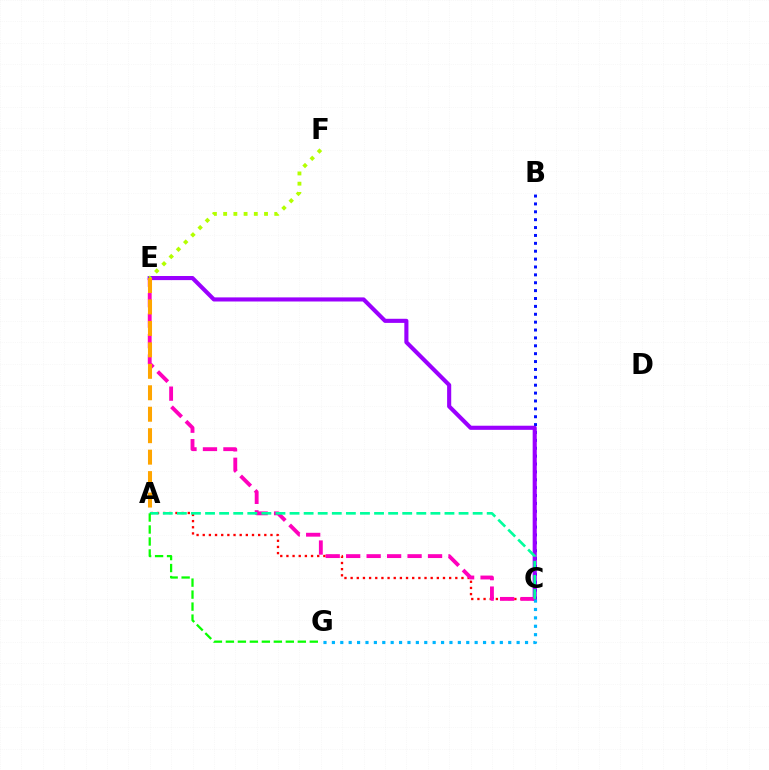{('A', 'C'): [{'color': '#ff0000', 'line_style': 'dotted', 'thickness': 1.67}, {'color': '#00ff9d', 'line_style': 'dashed', 'thickness': 1.91}], ('B', 'C'): [{'color': '#0010ff', 'line_style': 'dotted', 'thickness': 2.14}], ('C', 'E'): [{'color': '#9b00ff', 'line_style': 'solid', 'thickness': 2.96}, {'color': '#ff00bd', 'line_style': 'dashed', 'thickness': 2.78}], ('E', 'F'): [{'color': '#b3ff00', 'line_style': 'dotted', 'thickness': 2.78}], ('A', 'G'): [{'color': '#08ff00', 'line_style': 'dashed', 'thickness': 1.63}], ('A', 'E'): [{'color': '#ffa500', 'line_style': 'dashed', 'thickness': 2.91}], ('C', 'G'): [{'color': '#00b5ff', 'line_style': 'dotted', 'thickness': 2.28}]}